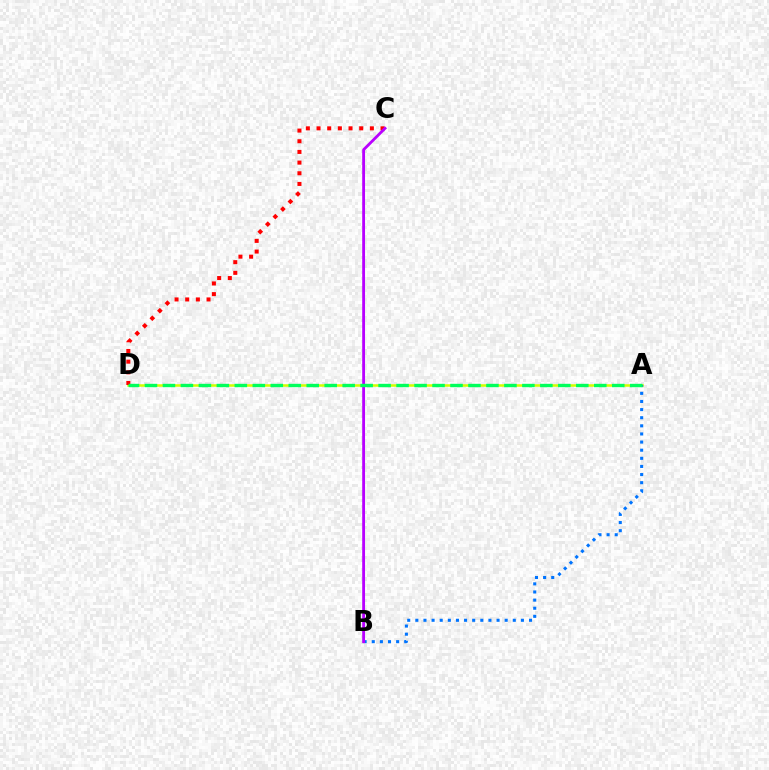{('A', 'D'): [{'color': '#d1ff00', 'line_style': 'solid', 'thickness': 1.81}, {'color': '#00ff5c', 'line_style': 'dashed', 'thickness': 2.44}], ('C', 'D'): [{'color': '#ff0000', 'line_style': 'dotted', 'thickness': 2.9}], ('A', 'B'): [{'color': '#0074ff', 'line_style': 'dotted', 'thickness': 2.21}], ('B', 'C'): [{'color': '#b900ff', 'line_style': 'solid', 'thickness': 2.03}]}